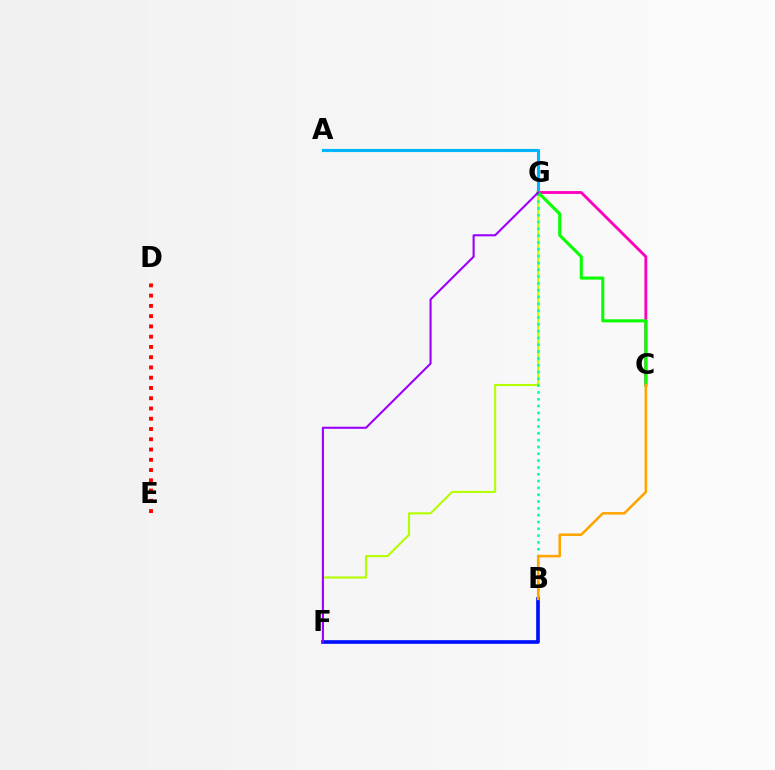{('C', 'G'): [{'color': '#ff00bd', 'line_style': 'solid', 'thickness': 2.05}, {'color': '#08ff00', 'line_style': 'solid', 'thickness': 2.21}], ('D', 'E'): [{'color': '#ff0000', 'line_style': 'dotted', 'thickness': 2.79}], ('F', 'G'): [{'color': '#b3ff00', 'line_style': 'solid', 'thickness': 1.51}, {'color': '#9b00ff', 'line_style': 'solid', 'thickness': 1.51}], ('B', 'G'): [{'color': '#00ff9d', 'line_style': 'dotted', 'thickness': 1.85}], ('A', 'G'): [{'color': '#00b5ff', 'line_style': 'solid', 'thickness': 2.24}], ('B', 'F'): [{'color': '#0010ff', 'line_style': 'solid', 'thickness': 2.64}], ('B', 'C'): [{'color': '#ffa500', 'line_style': 'solid', 'thickness': 1.84}]}